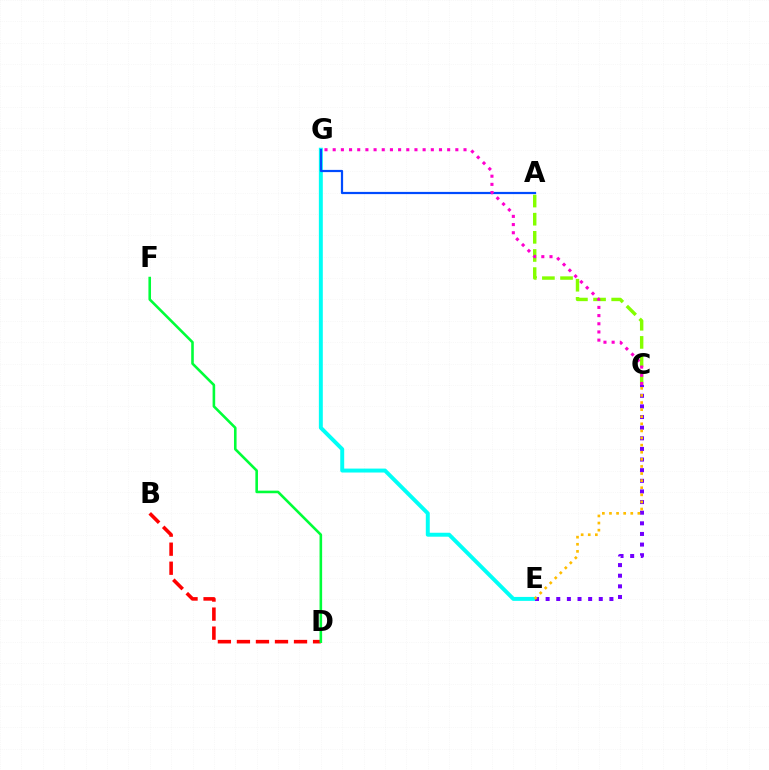{('B', 'D'): [{'color': '#ff0000', 'line_style': 'dashed', 'thickness': 2.59}], ('E', 'G'): [{'color': '#00fff6', 'line_style': 'solid', 'thickness': 2.84}], ('C', 'E'): [{'color': '#7200ff', 'line_style': 'dotted', 'thickness': 2.89}, {'color': '#ffbd00', 'line_style': 'dotted', 'thickness': 1.93}], ('A', 'C'): [{'color': '#84ff00', 'line_style': 'dashed', 'thickness': 2.46}], ('A', 'G'): [{'color': '#004bff', 'line_style': 'solid', 'thickness': 1.59}], ('C', 'G'): [{'color': '#ff00cf', 'line_style': 'dotted', 'thickness': 2.22}], ('D', 'F'): [{'color': '#00ff39', 'line_style': 'solid', 'thickness': 1.87}]}